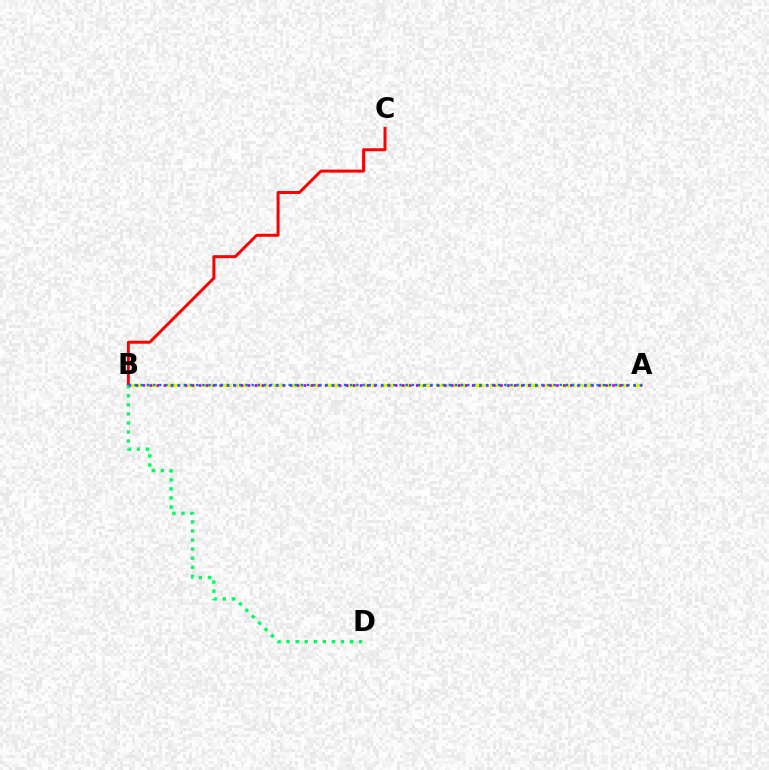{('A', 'B'): [{'color': '#d1ff00', 'line_style': 'dashed', 'thickness': 2.45}, {'color': '#b900ff', 'line_style': 'dotted', 'thickness': 1.9}, {'color': '#0074ff', 'line_style': 'dotted', 'thickness': 1.67}], ('B', 'C'): [{'color': '#ff0000', 'line_style': 'solid', 'thickness': 2.15}], ('B', 'D'): [{'color': '#00ff5c', 'line_style': 'dotted', 'thickness': 2.46}]}